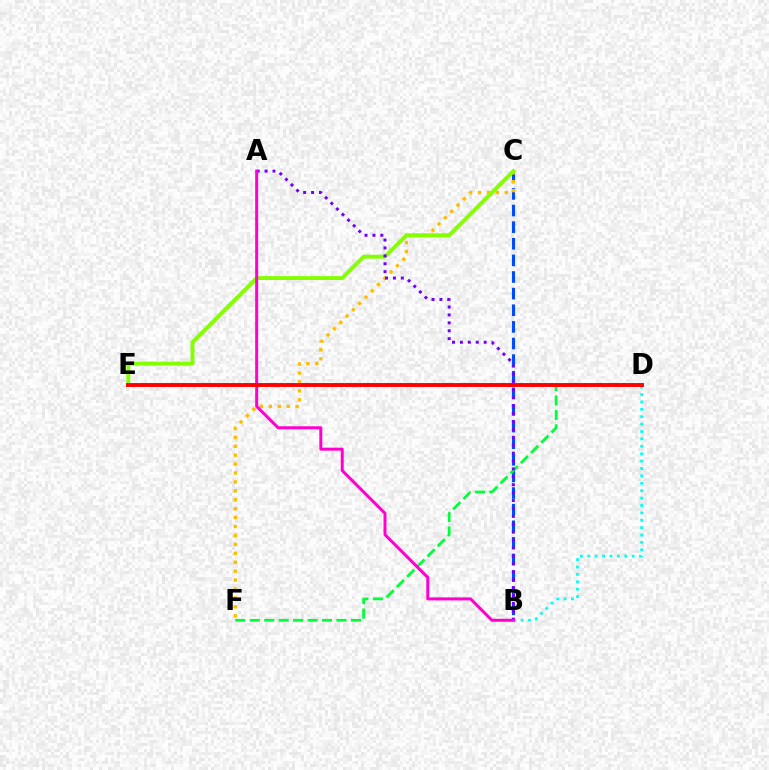{('B', 'C'): [{'color': '#004bff', 'line_style': 'dashed', 'thickness': 2.26}], ('B', 'D'): [{'color': '#00fff6', 'line_style': 'dotted', 'thickness': 2.01}], ('C', 'F'): [{'color': '#ffbd00', 'line_style': 'dotted', 'thickness': 2.42}], ('D', 'F'): [{'color': '#00ff39', 'line_style': 'dashed', 'thickness': 1.96}], ('C', 'E'): [{'color': '#84ff00', 'line_style': 'solid', 'thickness': 2.8}], ('A', 'B'): [{'color': '#7200ff', 'line_style': 'dotted', 'thickness': 2.15}, {'color': '#ff00cf', 'line_style': 'solid', 'thickness': 2.15}], ('D', 'E'): [{'color': '#ff0000', 'line_style': 'solid', 'thickness': 2.81}]}